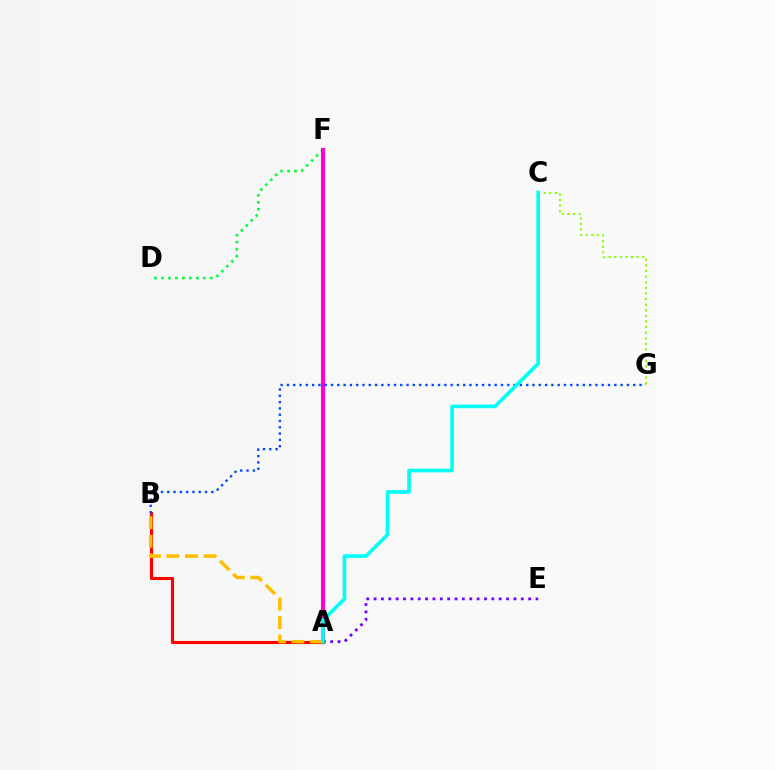{('D', 'F'): [{'color': '#00ff39', 'line_style': 'dotted', 'thickness': 1.9}], ('A', 'E'): [{'color': '#7200ff', 'line_style': 'dotted', 'thickness': 2.0}], ('A', 'F'): [{'color': '#ff00cf', 'line_style': 'solid', 'thickness': 2.96}], ('A', 'B'): [{'color': '#ff0000', 'line_style': 'solid', 'thickness': 2.22}, {'color': '#ffbd00', 'line_style': 'dashed', 'thickness': 2.52}], ('B', 'G'): [{'color': '#004bff', 'line_style': 'dotted', 'thickness': 1.71}], ('C', 'G'): [{'color': '#84ff00', 'line_style': 'dotted', 'thickness': 1.52}], ('A', 'C'): [{'color': '#00fff6', 'line_style': 'solid', 'thickness': 2.62}]}